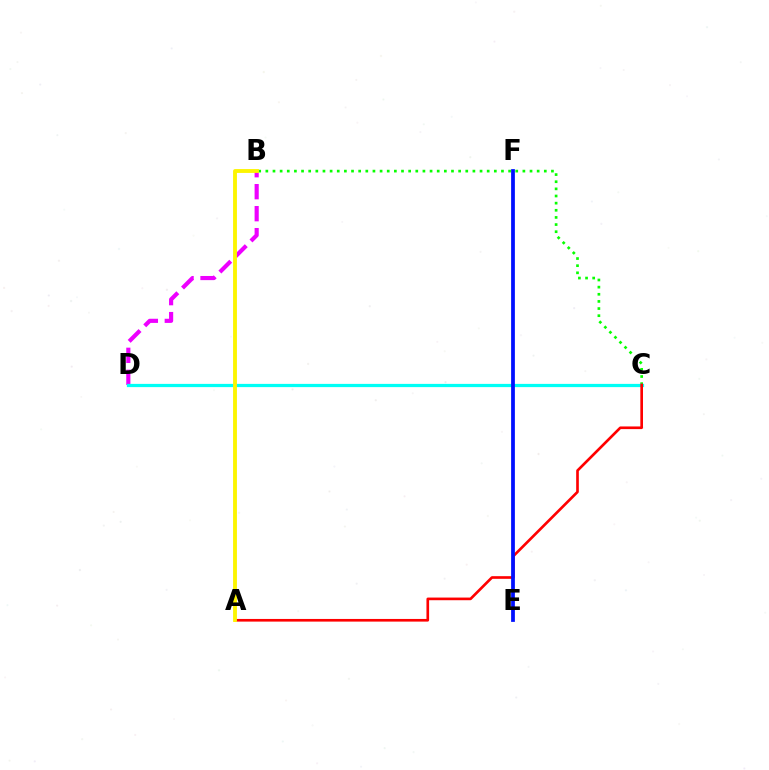{('B', 'D'): [{'color': '#ee00ff', 'line_style': 'dashed', 'thickness': 2.99}], ('B', 'C'): [{'color': '#08ff00', 'line_style': 'dotted', 'thickness': 1.94}], ('C', 'D'): [{'color': '#00fff6', 'line_style': 'solid', 'thickness': 2.33}], ('A', 'C'): [{'color': '#ff0000', 'line_style': 'solid', 'thickness': 1.91}], ('A', 'B'): [{'color': '#fcf500', 'line_style': 'solid', 'thickness': 2.77}], ('E', 'F'): [{'color': '#0010ff', 'line_style': 'solid', 'thickness': 2.7}]}